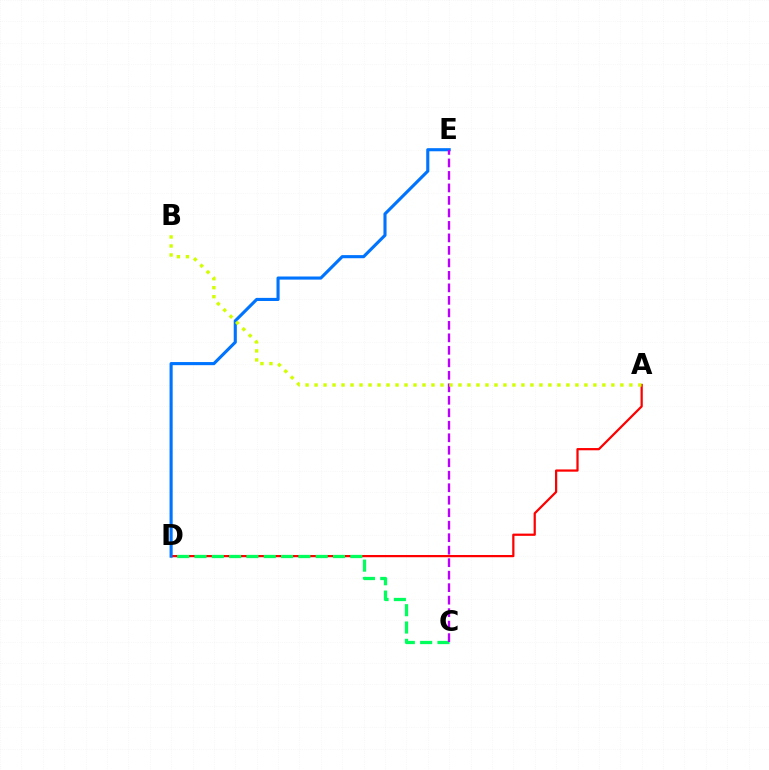{('A', 'D'): [{'color': '#ff0000', 'line_style': 'solid', 'thickness': 1.61}], ('C', 'D'): [{'color': '#00ff5c', 'line_style': 'dashed', 'thickness': 2.35}], ('D', 'E'): [{'color': '#0074ff', 'line_style': 'solid', 'thickness': 2.24}], ('C', 'E'): [{'color': '#b900ff', 'line_style': 'dashed', 'thickness': 1.7}], ('A', 'B'): [{'color': '#d1ff00', 'line_style': 'dotted', 'thickness': 2.44}]}